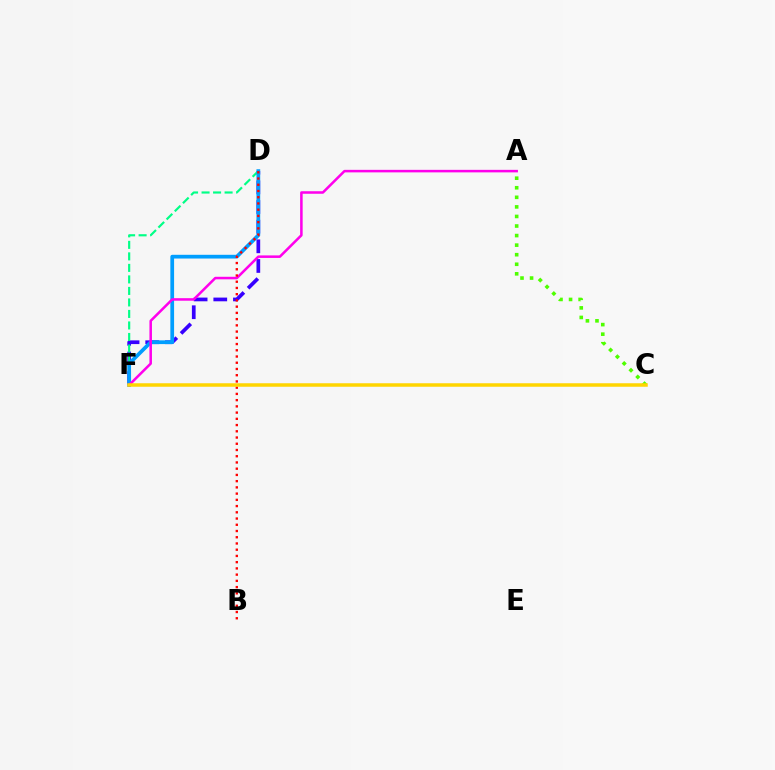{('A', 'C'): [{'color': '#4fff00', 'line_style': 'dotted', 'thickness': 2.6}], ('D', 'F'): [{'color': '#3700ff', 'line_style': 'dashed', 'thickness': 2.67}, {'color': '#00ff86', 'line_style': 'dashed', 'thickness': 1.56}, {'color': '#009eff', 'line_style': 'solid', 'thickness': 2.69}], ('A', 'F'): [{'color': '#ff00ed', 'line_style': 'solid', 'thickness': 1.82}], ('B', 'D'): [{'color': '#ff0000', 'line_style': 'dotted', 'thickness': 1.69}], ('C', 'F'): [{'color': '#ffd500', 'line_style': 'solid', 'thickness': 2.52}]}